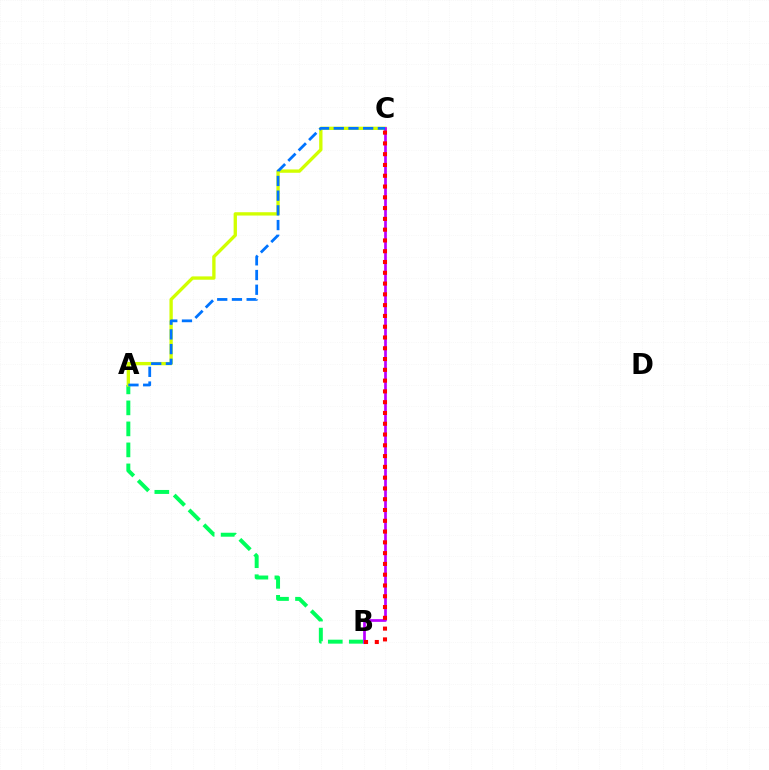{('A', 'B'): [{'color': '#00ff5c', 'line_style': 'dashed', 'thickness': 2.85}], ('A', 'C'): [{'color': '#d1ff00', 'line_style': 'solid', 'thickness': 2.4}, {'color': '#0074ff', 'line_style': 'dashed', 'thickness': 2.0}], ('B', 'C'): [{'color': '#b900ff', 'line_style': 'solid', 'thickness': 1.95}, {'color': '#ff0000', 'line_style': 'dotted', 'thickness': 2.93}]}